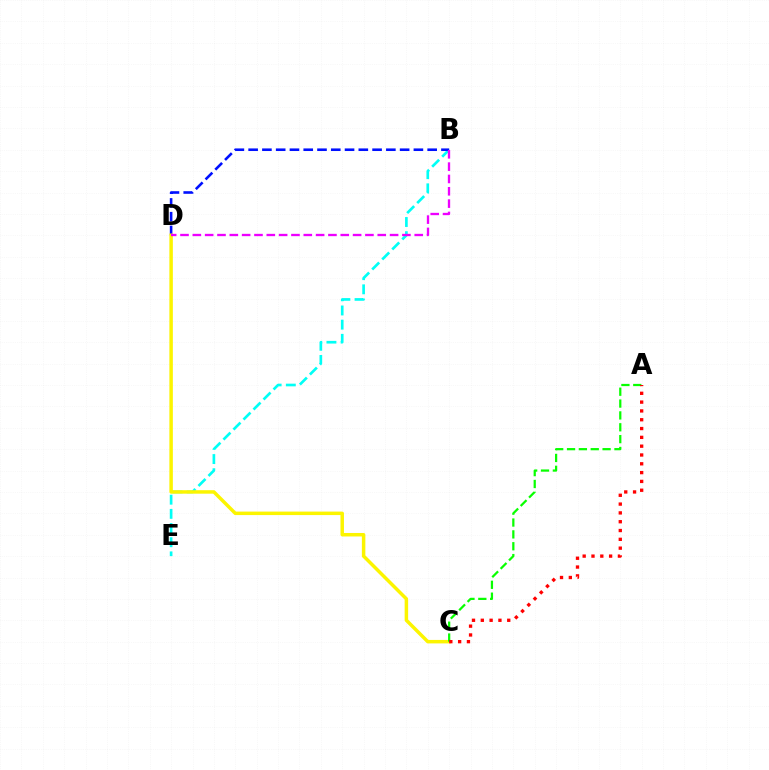{('B', 'E'): [{'color': '#00fff6', 'line_style': 'dashed', 'thickness': 1.93}], ('B', 'D'): [{'color': '#0010ff', 'line_style': 'dashed', 'thickness': 1.87}, {'color': '#ee00ff', 'line_style': 'dashed', 'thickness': 1.67}], ('C', 'D'): [{'color': '#fcf500', 'line_style': 'solid', 'thickness': 2.51}], ('A', 'C'): [{'color': '#08ff00', 'line_style': 'dashed', 'thickness': 1.61}, {'color': '#ff0000', 'line_style': 'dotted', 'thickness': 2.39}]}